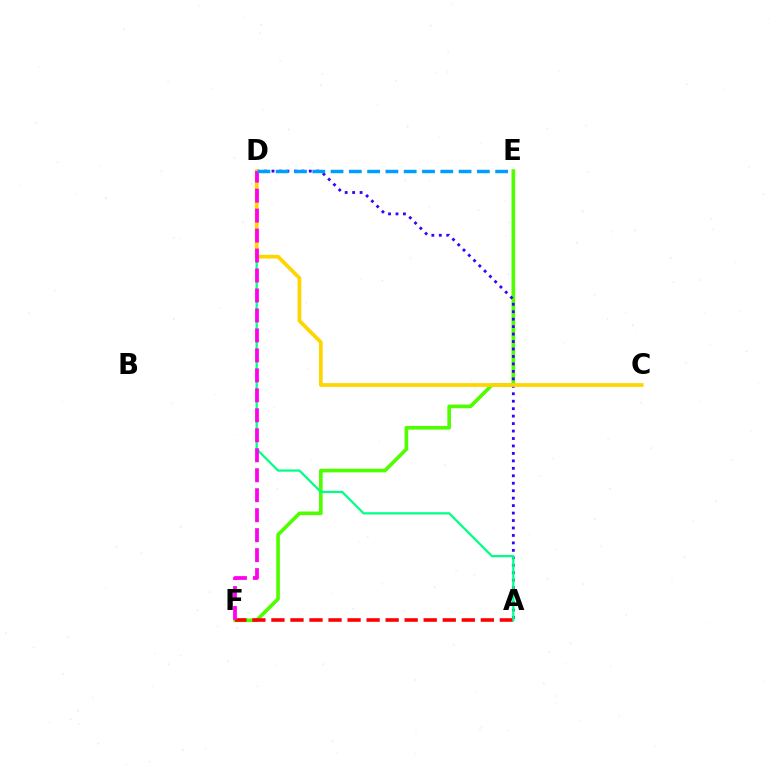{('E', 'F'): [{'color': '#4fff00', 'line_style': 'solid', 'thickness': 2.63}], ('A', 'D'): [{'color': '#3700ff', 'line_style': 'dotted', 'thickness': 2.03}, {'color': '#00ff86', 'line_style': 'solid', 'thickness': 1.61}], ('A', 'F'): [{'color': '#ff0000', 'line_style': 'dashed', 'thickness': 2.59}], ('C', 'D'): [{'color': '#ffd500', 'line_style': 'solid', 'thickness': 2.69}], ('D', 'F'): [{'color': '#ff00ed', 'line_style': 'dashed', 'thickness': 2.71}], ('D', 'E'): [{'color': '#009eff', 'line_style': 'dashed', 'thickness': 2.48}]}